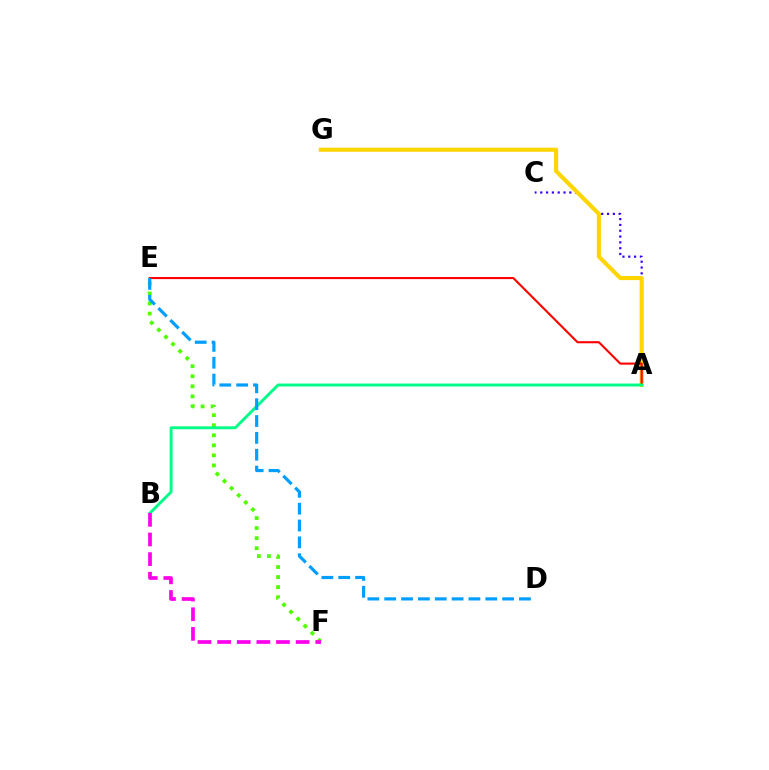{('A', 'C'): [{'color': '#3700ff', 'line_style': 'dotted', 'thickness': 1.58}], ('A', 'G'): [{'color': '#ffd500', 'line_style': 'solid', 'thickness': 2.94}], ('E', 'F'): [{'color': '#4fff00', 'line_style': 'dotted', 'thickness': 2.73}], ('A', 'E'): [{'color': '#ff0000', 'line_style': 'solid', 'thickness': 1.52}], ('A', 'B'): [{'color': '#00ff86', 'line_style': 'solid', 'thickness': 2.1}], ('B', 'F'): [{'color': '#ff00ed', 'line_style': 'dashed', 'thickness': 2.67}], ('D', 'E'): [{'color': '#009eff', 'line_style': 'dashed', 'thickness': 2.29}]}